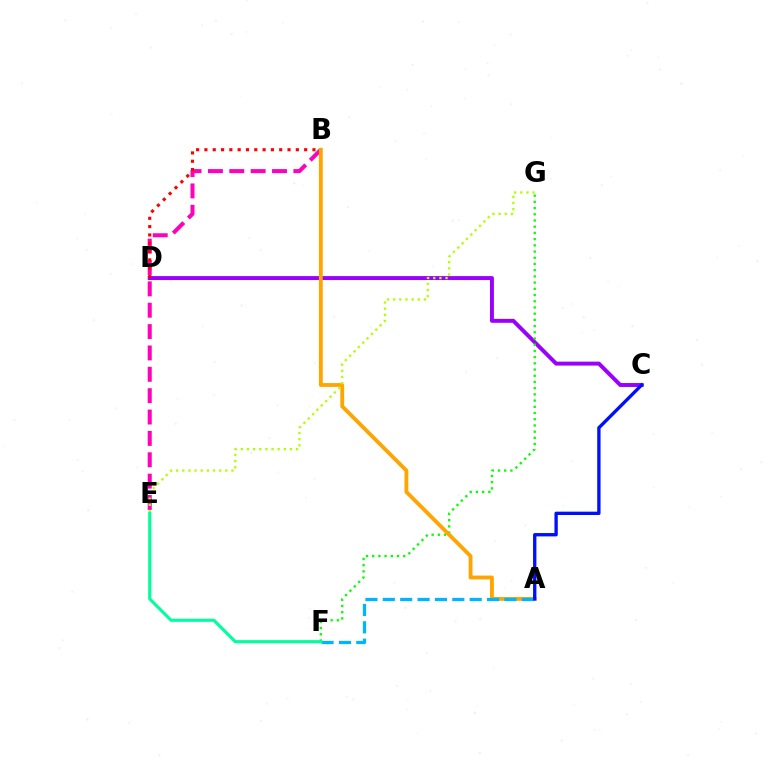{('C', 'D'): [{'color': '#9b00ff', 'line_style': 'solid', 'thickness': 2.84}], ('F', 'G'): [{'color': '#08ff00', 'line_style': 'dotted', 'thickness': 1.69}], ('B', 'E'): [{'color': '#ff00bd', 'line_style': 'dashed', 'thickness': 2.9}], ('B', 'D'): [{'color': '#ff0000', 'line_style': 'dotted', 'thickness': 2.26}], ('A', 'B'): [{'color': '#ffa500', 'line_style': 'solid', 'thickness': 2.76}], ('A', 'F'): [{'color': '#00b5ff', 'line_style': 'dashed', 'thickness': 2.36}], ('E', 'G'): [{'color': '#b3ff00', 'line_style': 'dotted', 'thickness': 1.67}], ('E', 'F'): [{'color': '#00ff9d', 'line_style': 'solid', 'thickness': 2.24}], ('A', 'C'): [{'color': '#0010ff', 'line_style': 'solid', 'thickness': 2.4}]}